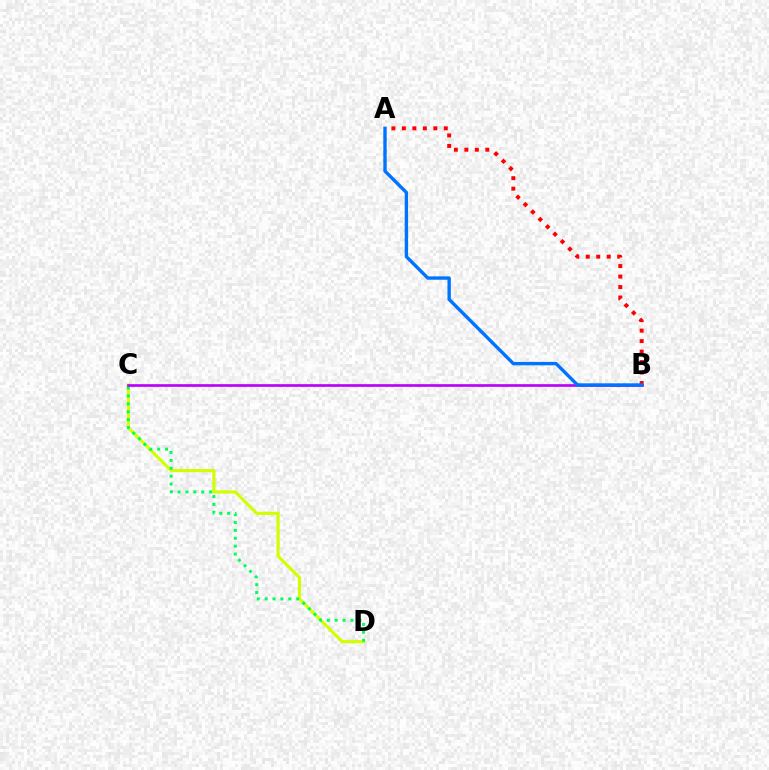{('A', 'B'): [{'color': '#ff0000', 'line_style': 'dotted', 'thickness': 2.85}, {'color': '#0074ff', 'line_style': 'solid', 'thickness': 2.43}], ('C', 'D'): [{'color': '#d1ff00', 'line_style': 'solid', 'thickness': 2.26}, {'color': '#00ff5c', 'line_style': 'dotted', 'thickness': 2.14}], ('B', 'C'): [{'color': '#b900ff', 'line_style': 'solid', 'thickness': 1.92}]}